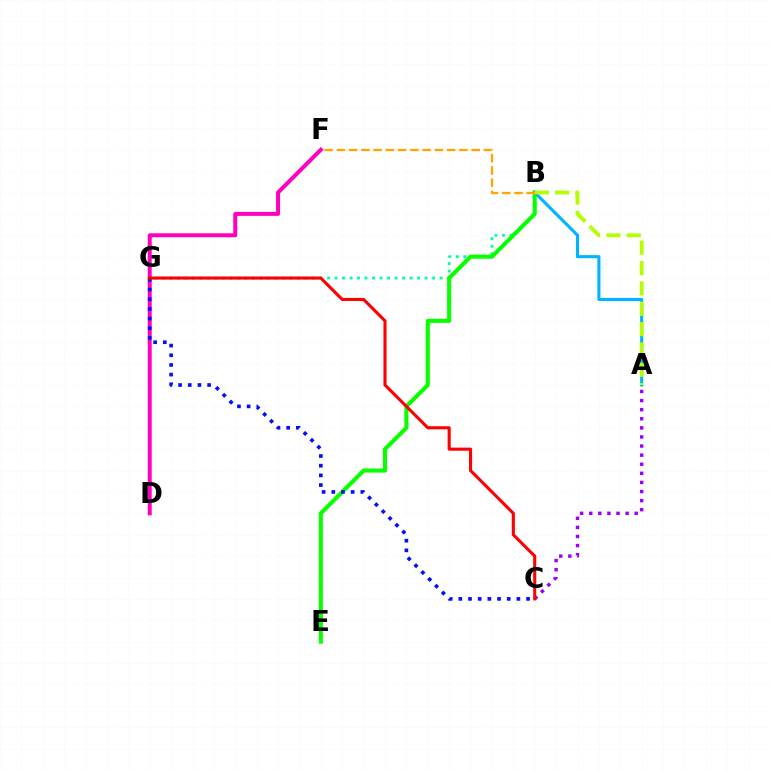{('A', 'C'): [{'color': '#9b00ff', 'line_style': 'dotted', 'thickness': 2.47}], ('B', 'G'): [{'color': '#00ff9d', 'line_style': 'dotted', 'thickness': 2.04}], ('B', 'E'): [{'color': '#08ff00', 'line_style': 'solid', 'thickness': 2.95}], ('D', 'F'): [{'color': '#ff00bd', 'line_style': 'solid', 'thickness': 2.87}], ('A', 'B'): [{'color': '#00b5ff', 'line_style': 'solid', 'thickness': 2.23}, {'color': '#b3ff00', 'line_style': 'dashed', 'thickness': 2.77}], ('C', 'G'): [{'color': '#0010ff', 'line_style': 'dotted', 'thickness': 2.63}, {'color': '#ff0000', 'line_style': 'solid', 'thickness': 2.23}], ('B', 'F'): [{'color': '#ffa500', 'line_style': 'dashed', 'thickness': 1.67}]}